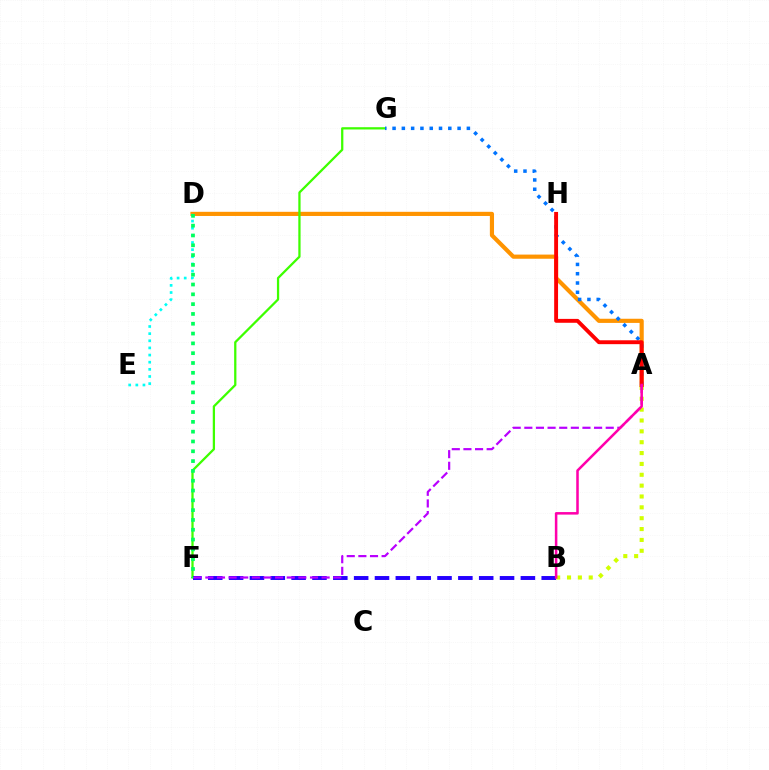{('A', 'D'): [{'color': '#ff9400', 'line_style': 'solid', 'thickness': 3.0}], ('F', 'G'): [{'color': '#3dff00', 'line_style': 'solid', 'thickness': 1.63}], ('D', 'E'): [{'color': '#00fff6', 'line_style': 'dotted', 'thickness': 1.94}], ('A', 'B'): [{'color': '#d1ff00', 'line_style': 'dotted', 'thickness': 2.95}, {'color': '#ff00ac', 'line_style': 'solid', 'thickness': 1.82}], ('A', 'G'): [{'color': '#0074ff', 'line_style': 'dotted', 'thickness': 2.52}], ('B', 'F'): [{'color': '#2500ff', 'line_style': 'dashed', 'thickness': 2.83}], ('D', 'F'): [{'color': '#00ff5c', 'line_style': 'dotted', 'thickness': 2.67}], ('A', 'H'): [{'color': '#ff0000', 'line_style': 'solid', 'thickness': 2.8}], ('A', 'F'): [{'color': '#b900ff', 'line_style': 'dashed', 'thickness': 1.58}]}